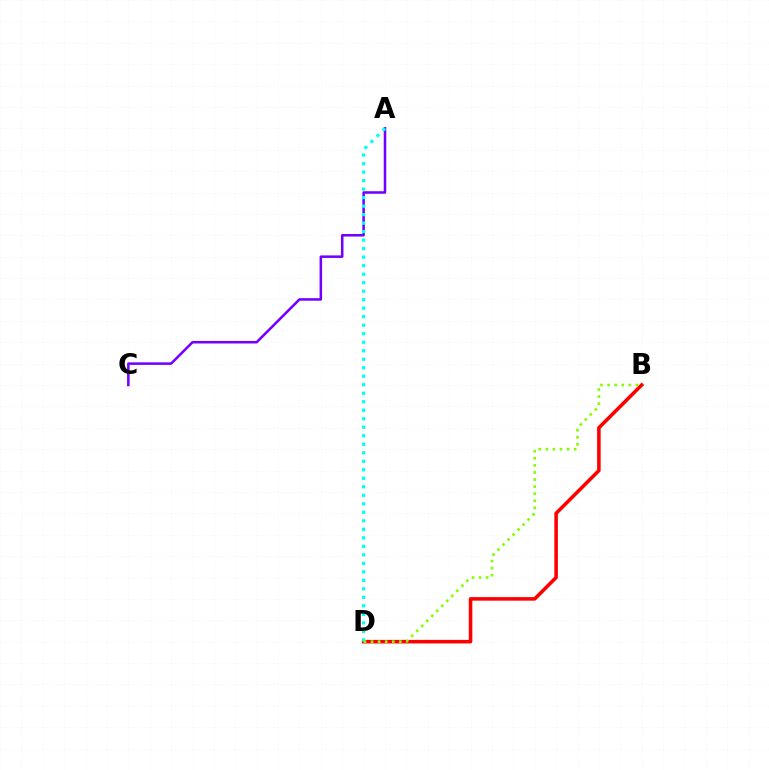{('B', 'D'): [{'color': '#ff0000', 'line_style': 'solid', 'thickness': 2.56}, {'color': '#84ff00', 'line_style': 'dotted', 'thickness': 1.93}], ('A', 'C'): [{'color': '#7200ff', 'line_style': 'solid', 'thickness': 1.82}], ('A', 'D'): [{'color': '#00fff6', 'line_style': 'dotted', 'thickness': 2.31}]}